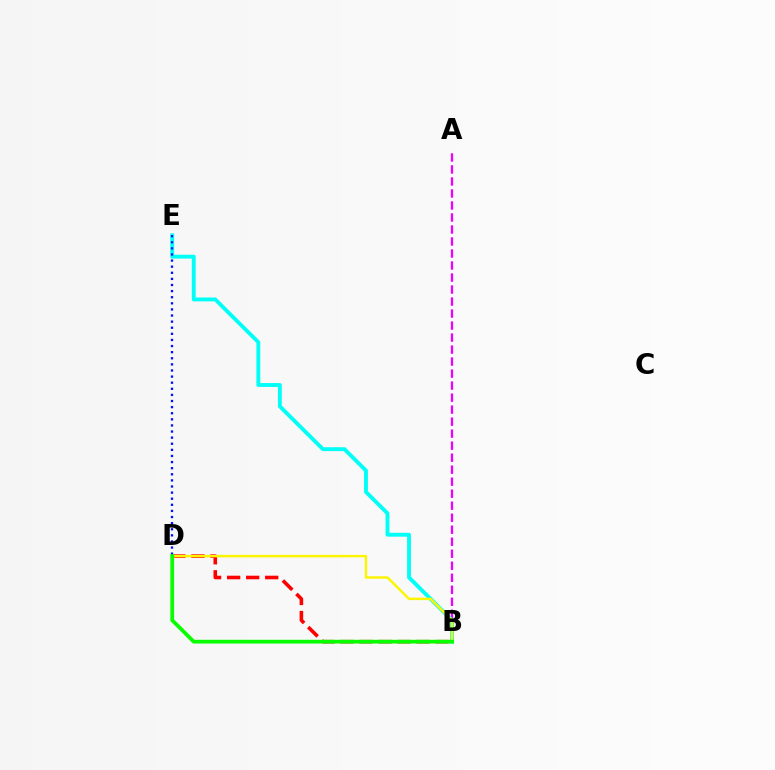{('A', 'B'): [{'color': '#ee00ff', 'line_style': 'dashed', 'thickness': 1.63}], ('B', 'E'): [{'color': '#00fff6', 'line_style': 'solid', 'thickness': 2.79}], ('B', 'D'): [{'color': '#ff0000', 'line_style': 'dashed', 'thickness': 2.59}, {'color': '#fcf500', 'line_style': 'solid', 'thickness': 1.76}, {'color': '#08ff00', 'line_style': 'solid', 'thickness': 2.7}], ('D', 'E'): [{'color': '#0010ff', 'line_style': 'dotted', 'thickness': 1.66}]}